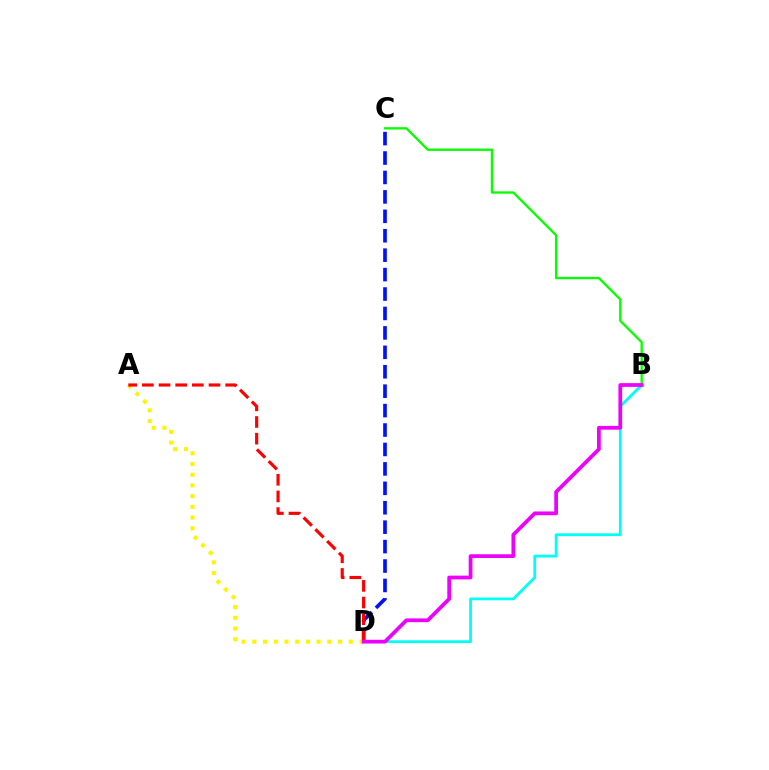{('B', 'D'): [{'color': '#00fff6', 'line_style': 'solid', 'thickness': 2.0}, {'color': '#ee00ff', 'line_style': 'solid', 'thickness': 2.69}], ('C', 'D'): [{'color': '#0010ff', 'line_style': 'dashed', 'thickness': 2.64}], ('A', 'D'): [{'color': '#fcf500', 'line_style': 'dotted', 'thickness': 2.91}, {'color': '#ff0000', 'line_style': 'dashed', 'thickness': 2.26}], ('B', 'C'): [{'color': '#08ff00', 'line_style': 'solid', 'thickness': 1.68}]}